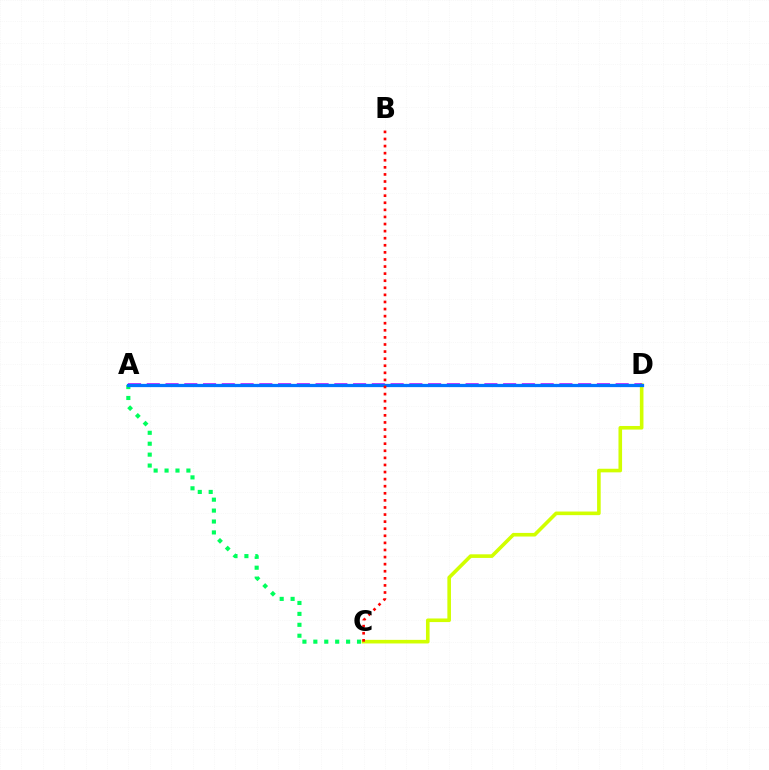{('C', 'D'): [{'color': '#d1ff00', 'line_style': 'solid', 'thickness': 2.59}], ('A', 'D'): [{'color': '#b900ff', 'line_style': 'dashed', 'thickness': 2.55}, {'color': '#0074ff', 'line_style': 'solid', 'thickness': 2.34}], ('A', 'C'): [{'color': '#00ff5c', 'line_style': 'dotted', 'thickness': 2.97}], ('B', 'C'): [{'color': '#ff0000', 'line_style': 'dotted', 'thickness': 1.93}]}